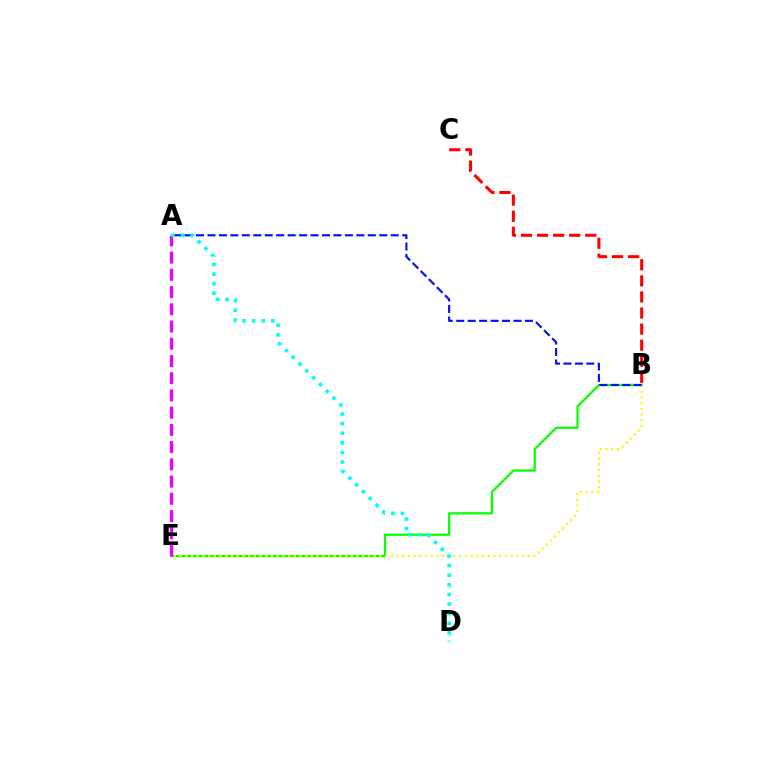{('B', 'E'): [{'color': '#08ff00', 'line_style': 'solid', 'thickness': 1.63}, {'color': '#fcf500', 'line_style': 'dotted', 'thickness': 1.55}], ('B', 'C'): [{'color': '#ff0000', 'line_style': 'dashed', 'thickness': 2.18}], ('A', 'E'): [{'color': '#ee00ff', 'line_style': 'dashed', 'thickness': 2.34}], ('A', 'B'): [{'color': '#0010ff', 'line_style': 'dashed', 'thickness': 1.56}], ('A', 'D'): [{'color': '#00fff6', 'line_style': 'dotted', 'thickness': 2.61}]}